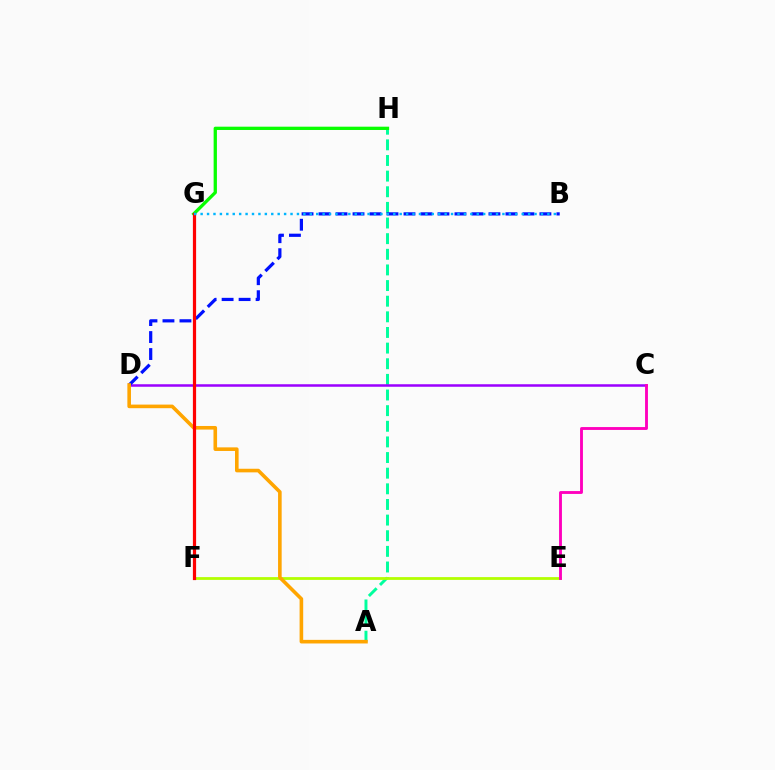{('A', 'H'): [{'color': '#00ff9d', 'line_style': 'dashed', 'thickness': 2.12}], ('E', 'F'): [{'color': '#b3ff00', 'line_style': 'solid', 'thickness': 2.0}], ('C', 'D'): [{'color': '#9b00ff', 'line_style': 'solid', 'thickness': 1.81}], ('B', 'D'): [{'color': '#0010ff', 'line_style': 'dashed', 'thickness': 2.31}], ('A', 'D'): [{'color': '#ffa500', 'line_style': 'solid', 'thickness': 2.59}], ('C', 'E'): [{'color': '#ff00bd', 'line_style': 'solid', 'thickness': 2.06}], ('G', 'H'): [{'color': '#08ff00', 'line_style': 'solid', 'thickness': 2.37}], ('F', 'G'): [{'color': '#ff0000', 'line_style': 'solid', 'thickness': 2.31}], ('B', 'G'): [{'color': '#00b5ff', 'line_style': 'dotted', 'thickness': 1.74}]}